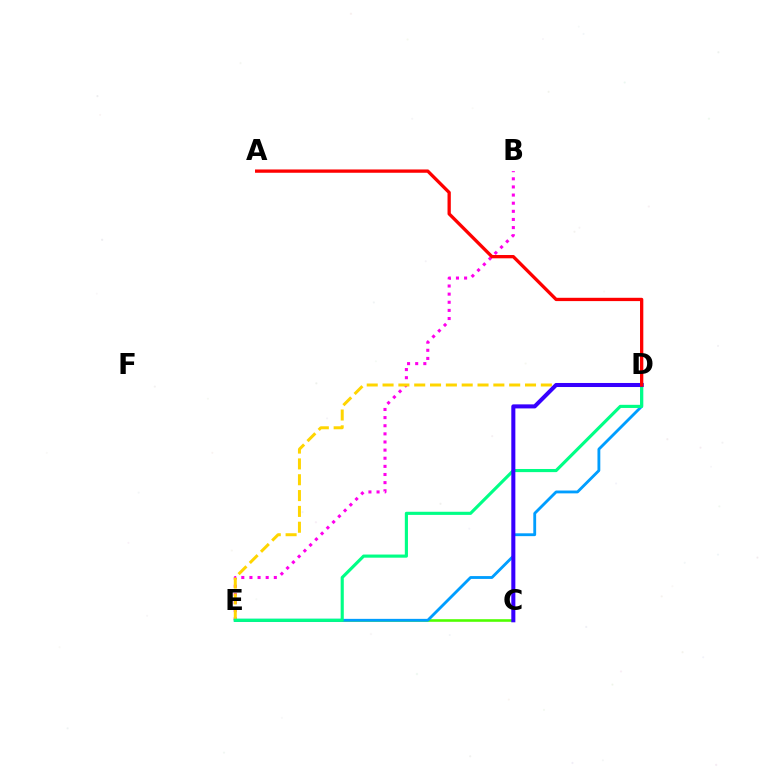{('C', 'E'): [{'color': '#4fff00', 'line_style': 'solid', 'thickness': 1.88}], ('B', 'E'): [{'color': '#ff00ed', 'line_style': 'dotted', 'thickness': 2.21}], ('D', 'E'): [{'color': '#009eff', 'line_style': 'solid', 'thickness': 2.04}, {'color': '#ffd500', 'line_style': 'dashed', 'thickness': 2.15}, {'color': '#00ff86', 'line_style': 'solid', 'thickness': 2.26}], ('C', 'D'): [{'color': '#3700ff', 'line_style': 'solid', 'thickness': 2.91}], ('A', 'D'): [{'color': '#ff0000', 'line_style': 'solid', 'thickness': 2.38}]}